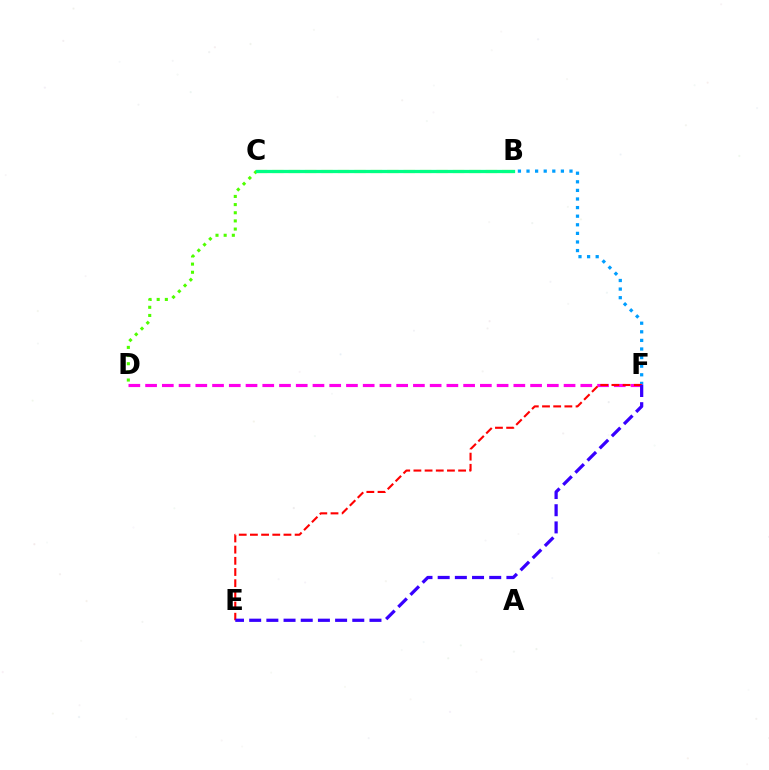{('C', 'D'): [{'color': '#4fff00', 'line_style': 'dotted', 'thickness': 2.22}], ('B', 'C'): [{'color': '#ffd500', 'line_style': 'dashed', 'thickness': 2.23}, {'color': '#00ff86', 'line_style': 'solid', 'thickness': 2.35}], ('B', 'F'): [{'color': '#009eff', 'line_style': 'dotted', 'thickness': 2.34}], ('D', 'F'): [{'color': '#ff00ed', 'line_style': 'dashed', 'thickness': 2.27}], ('E', 'F'): [{'color': '#ff0000', 'line_style': 'dashed', 'thickness': 1.52}, {'color': '#3700ff', 'line_style': 'dashed', 'thickness': 2.33}]}